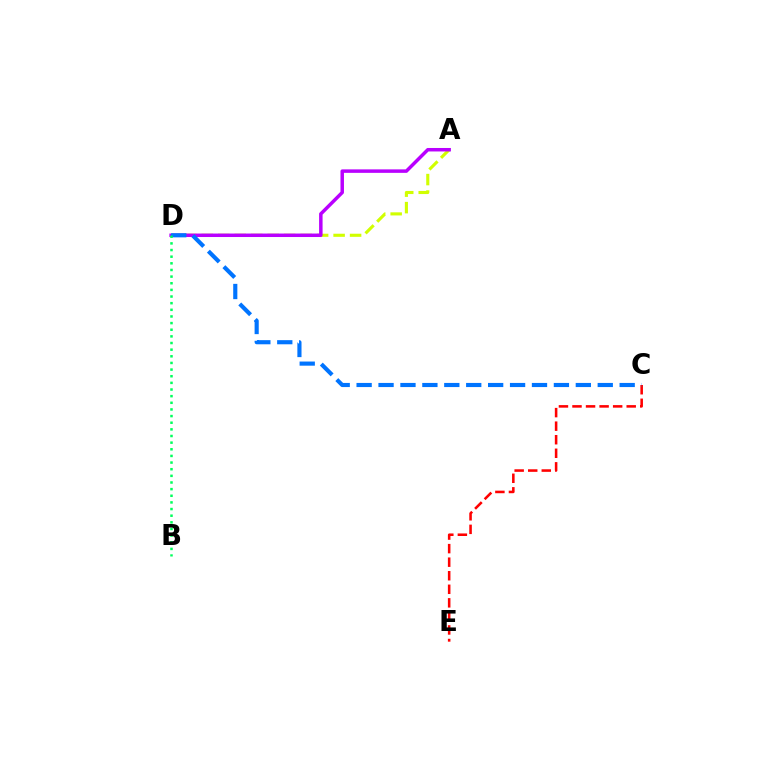{('A', 'D'): [{'color': '#d1ff00', 'line_style': 'dashed', 'thickness': 2.24}, {'color': '#b900ff', 'line_style': 'solid', 'thickness': 2.51}], ('C', 'E'): [{'color': '#ff0000', 'line_style': 'dashed', 'thickness': 1.84}], ('C', 'D'): [{'color': '#0074ff', 'line_style': 'dashed', 'thickness': 2.98}], ('B', 'D'): [{'color': '#00ff5c', 'line_style': 'dotted', 'thickness': 1.8}]}